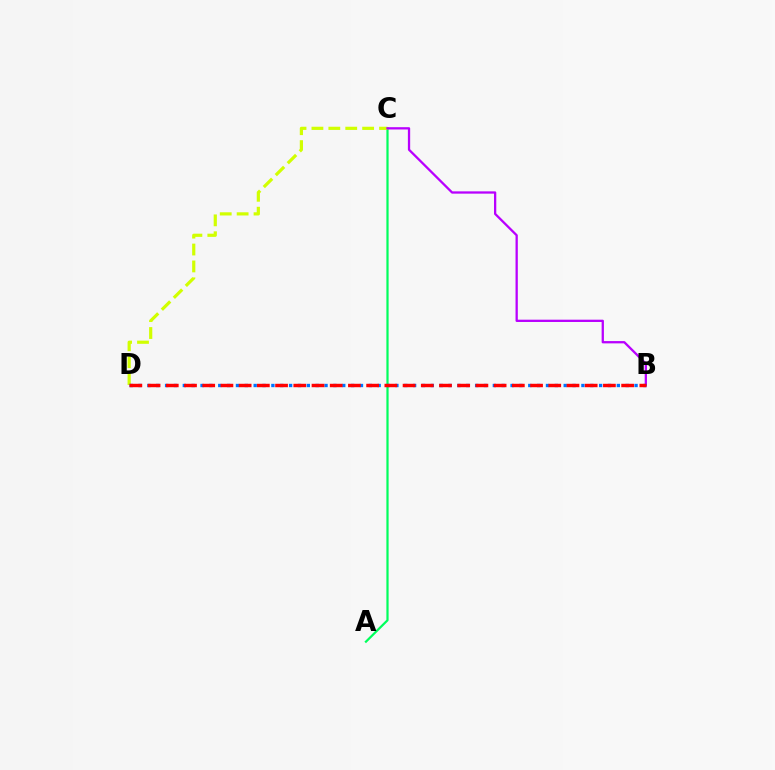{('A', 'C'): [{'color': '#00ff5c', 'line_style': 'solid', 'thickness': 1.6}], ('C', 'D'): [{'color': '#d1ff00', 'line_style': 'dashed', 'thickness': 2.3}], ('B', 'C'): [{'color': '#b900ff', 'line_style': 'solid', 'thickness': 1.65}], ('B', 'D'): [{'color': '#0074ff', 'line_style': 'dotted', 'thickness': 2.41}, {'color': '#ff0000', 'line_style': 'dashed', 'thickness': 2.47}]}